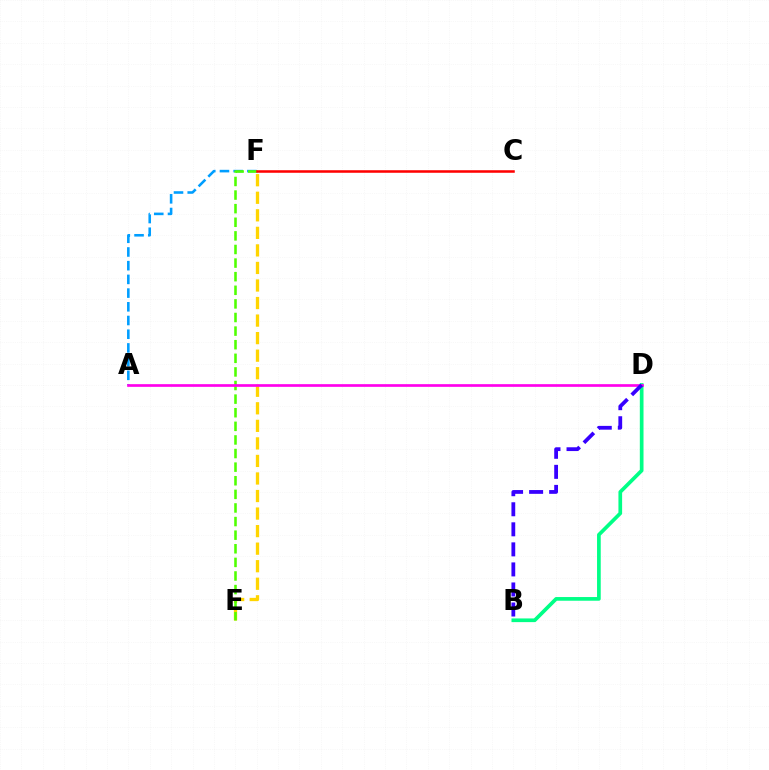{('A', 'F'): [{'color': '#009eff', 'line_style': 'dashed', 'thickness': 1.86}], ('B', 'D'): [{'color': '#00ff86', 'line_style': 'solid', 'thickness': 2.66}, {'color': '#3700ff', 'line_style': 'dashed', 'thickness': 2.72}], ('E', 'F'): [{'color': '#ffd500', 'line_style': 'dashed', 'thickness': 2.38}, {'color': '#4fff00', 'line_style': 'dashed', 'thickness': 1.85}], ('A', 'D'): [{'color': '#ff00ed', 'line_style': 'solid', 'thickness': 1.93}], ('C', 'F'): [{'color': '#ff0000', 'line_style': 'solid', 'thickness': 1.83}]}